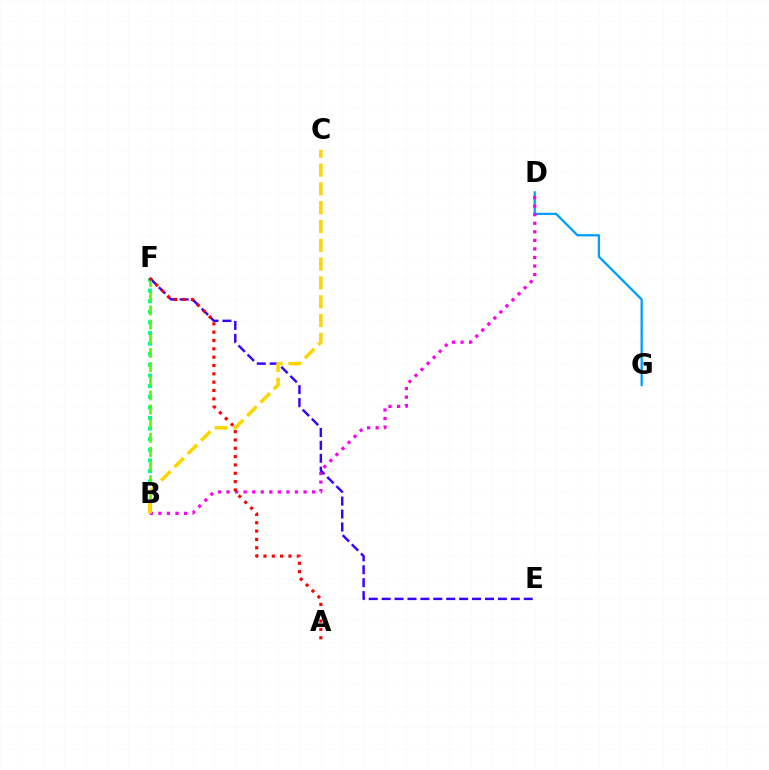{('D', 'G'): [{'color': '#009eff', 'line_style': 'solid', 'thickness': 1.64}], ('B', 'D'): [{'color': '#ff00ed', 'line_style': 'dotted', 'thickness': 2.32}], ('E', 'F'): [{'color': '#3700ff', 'line_style': 'dashed', 'thickness': 1.75}], ('B', 'F'): [{'color': '#00ff86', 'line_style': 'dotted', 'thickness': 2.88}, {'color': '#4fff00', 'line_style': 'dashed', 'thickness': 1.92}], ('B', 'C'): [{'color': '#ffd500', 'line_style': 'dashed', 'thickness': 2.56}], ('A', 'F'): [{'color': '#ff0000', 'line_style': 'dotted', 'thickness': 2.26}]}